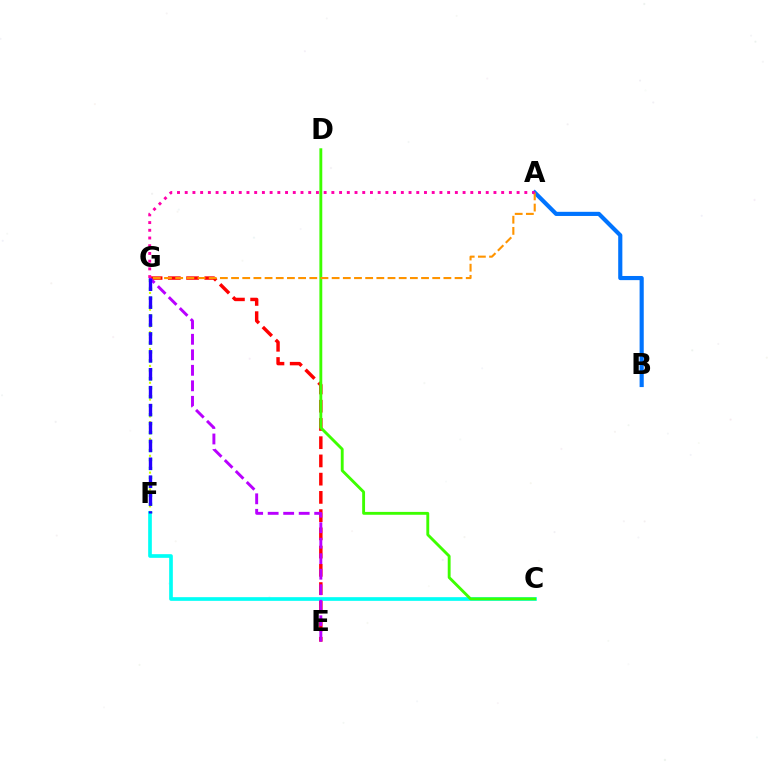{('E', 'G'): [{'color': '#ff0000', 'line_style': 'dashed', 'thickness': 2.48}, {'color': '#b900ff', 'line_style': 'dashed', 'thickness': 2.11}], ('F', 'G'): [{'color': '#d1ff00', 'line_style': 'dotted', 'thickness': 1.53}, {'color': '#00ff5c', 'line_style': 'dotted', 'thickness': 2.44}, {'color': '#2500ff', 'line_style': 'dashed', 'thickness': 2.43}], ('C', 'F'): [{'color': '#00fff6', 'line_style': 'solid', 'thickness': 2.64}], ('A', 'B'): [{'color': '#0074ff', 'line_style': 'solid', 'thickness': 2.99}], ('C', 'D'): [{'color': '#3dff00', 'line_style': 'solid', 'thickness': 2.07}], ('A', 'G'): [{'color': '#ff9400', 'line_style': 'dashed', 'thickness': 1.52}, {'color': '#ff00ac', 'line_style': 'dotted', 'thickness': 2.1}]}